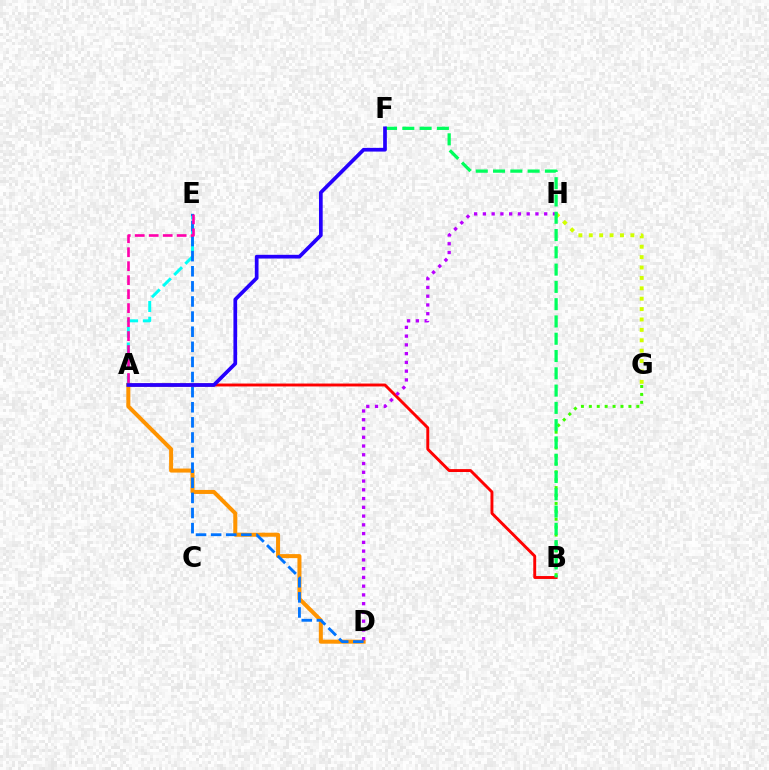{('A', 'E'): [{'color': '#00fff6', 'line_style': 'dashed', 'thickness': 2.14}, {'color': '#ff00ac', 'line_style': 'dashed', 'thickness': 1.9}], ('A', 'B'): [{'color': '#ff0000', 'line_style': 'solid', 'thickness': 2.09}], ('B', 'G'): [{'color': '#3dff00', 'line_style': 'dotted', 'thickness': 2.15}], ('A', 'D'): [{'color': '#ff9400', 'line_style': 'solid', 'thickness': 2.89}], ('D', 'H'): [{'color': '#b900ff', 'line_style': 'dotted', 'thickness': 2.38}], ('G', 'H'): [{'color': '#d1ff00', 'line_style': 'dotted', 'thickness': 2.82}], ('B', 'F'): [{'color': '#00ff5c', 'line_style': 'dashed', 'thickness': 2.35}], ('D', 'E'): [{'color': '#0074ff', 'line_style': 'dashed', 'thickness': 2.05}], ('A', 'F'): [{'color': '#2500ff', 'line_style': 'solid', 'thickness': 2.67}]}